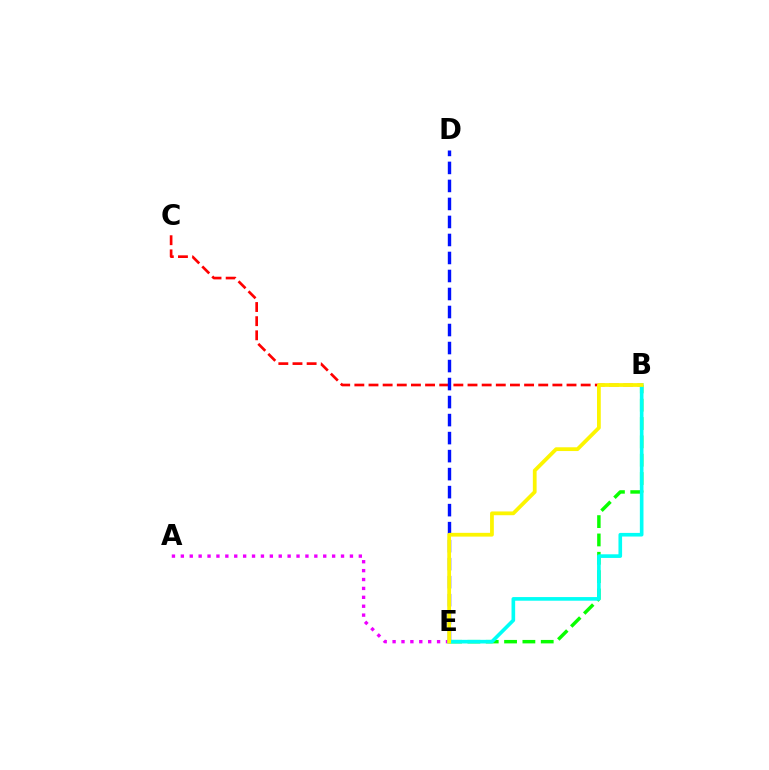{('B', 'C'): [{'color': '#ff0000', 'line_style': 'dashed', 'thickness': 1.92}], ('A', 'E'): [{'color': '#ee00ff', 'line_style': 'dotted', 'thickness': 2.42}], ('B', 'E'): [{'color': '#08ff00', 'line_style': 'dashed', 'thickness': 2.49}, {'color': '#00fff6', 'line_style': 'solid', 'thickness': 2.62}, {'color': '#fcf500', 'line_style': 'solid', 'thickness': 2.71}], ('D', 'E'): [{'color': '#0010ff', 'line_style': 'dashed', 'thickness': 2.45}]}